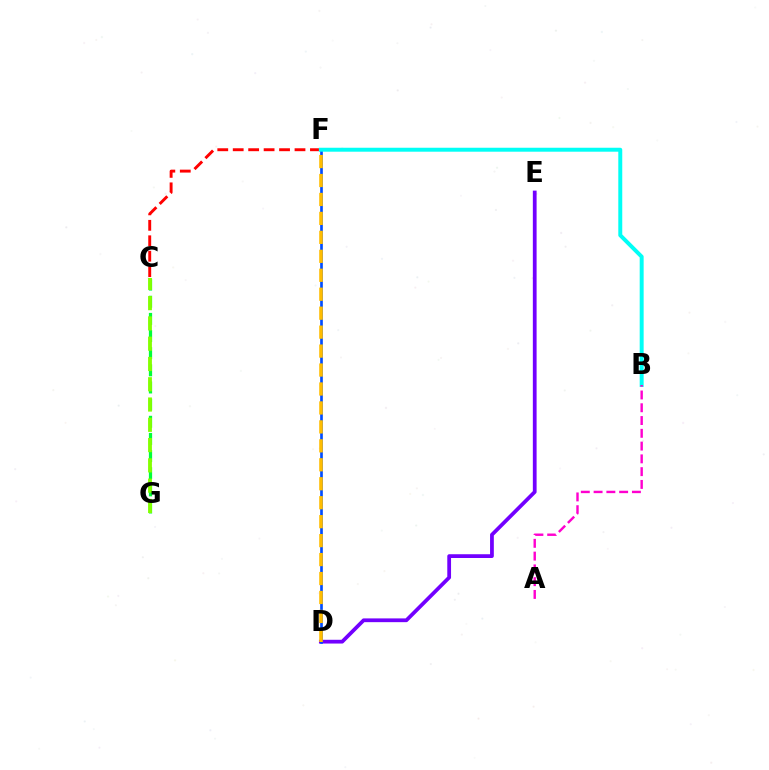{('D', 'E'): [{'color': '#7200ff', 'line_style': 'solid', 'thickness': 2.71}], ('C', 'F'): [{'color': '#ff0000', 'line_style': 'dashed', 'thickness': 2.1}], ('D', 'F'): [{'color': '#004bff', 'line_style': 'solid', 'thickness': 1.92}, {'color': '#ffbd00', 'line_style': 'dashed', 'thickness': 2.57}], ('B', 'F'): [{'color': '#00fff6', 'line_style': 'solid', 'thickness': 2.85}], ('C', 'G'): [{'color': '#00ff39', 'line_style': 'dashed', 'thickness': 2.33}, {'color': '#84ff00', 'line_style': 'dashed', 'thickness': 2.75}], ('A', 'B'): [{'color': '#ff00cf', 'line_style': 'dashed', 'thickness': 1.74}]}